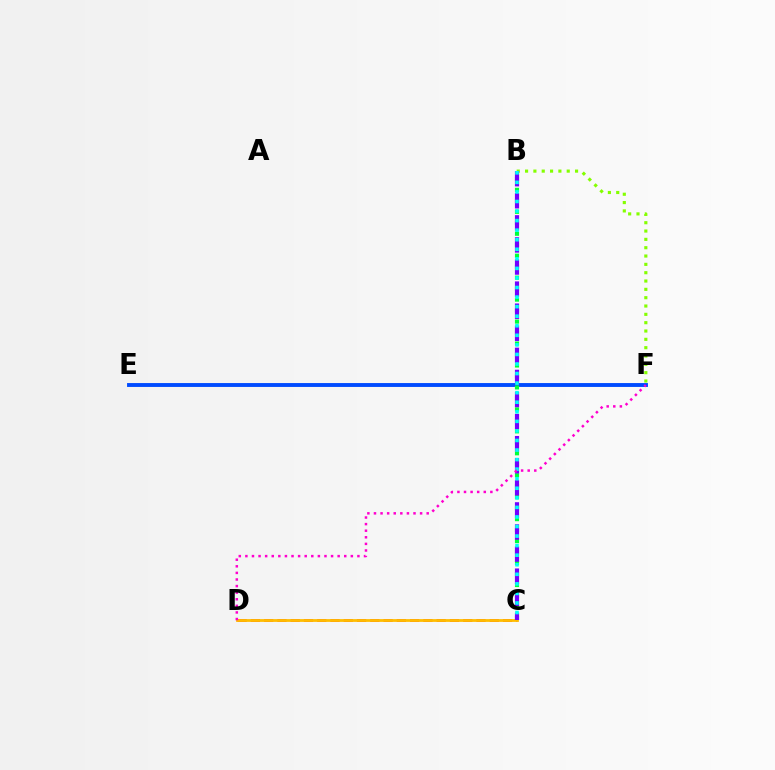{('C', 'D'): [{'color': '#ff0000', 'line_style': 'dashed', 'thickness': 1.8}, {'color': '#ffbd00', 'line_style': 'solid', 'thickness': 2.0}], ('E', 'F'): [{'color': '#004bff', 'line_style': 'solid', 'thickness': 2.8}], ('B', 'C'): [{'color': '#00ff39', 'line_style': 'dotted', 'thickness': 2.98}, {'color': '#7200ff', 'line_style': 'dashed', 'thickness': 3.0}, {'color': '#00fff6', 'line_style': 'dotted', 'thickness': 2.6}], ('B', 'F'): [{'color': '#84ff00', 'line_style': 'dotted', 'thickness': 2.26}], ('D', 'F'): [{'color': '#ff00cf', 'line_style': 'dotted', 'thickness': 1.79}]}